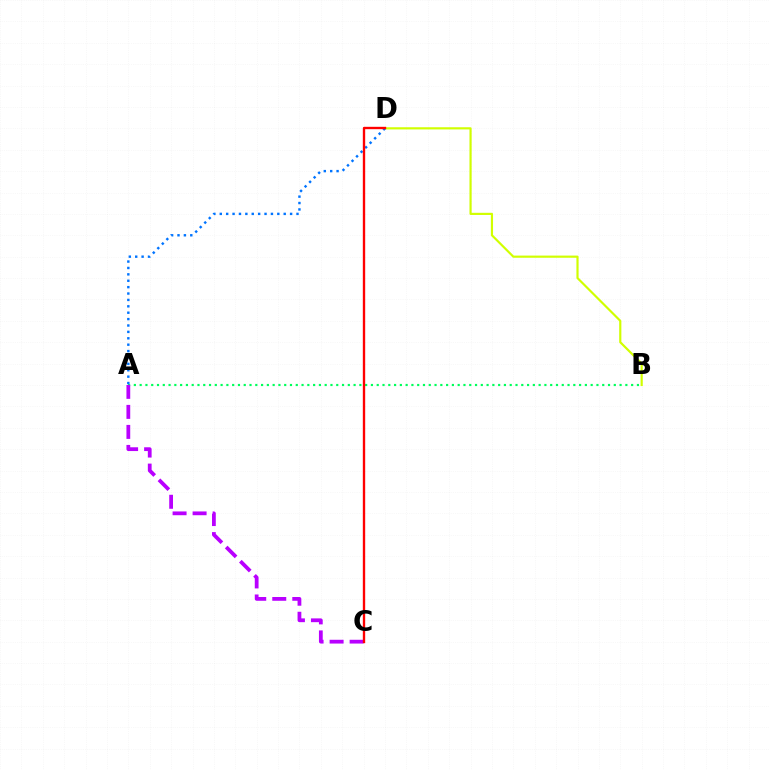{('A', 'B'): [{'color': '#00ff5c', 'line_style': 'dotted', 'thickness': 1.57}], ('A', 'C'): [{'color': '#b900ff', 'line_style': 'dashed', 'thickness': 2.72}], ('B', 'D'): [{'color': '#d1ff00', 'line_style': 'solid', 'thickness': 1.56}], ('A', 'D'): [{'color': '#0074ff', 'line_style': 'dotted', 'thickness': 1.74}], ('C', 'D'): [{'color': '#ff0000', 'line_style': 'solid', 'thickness': 1.7}]}